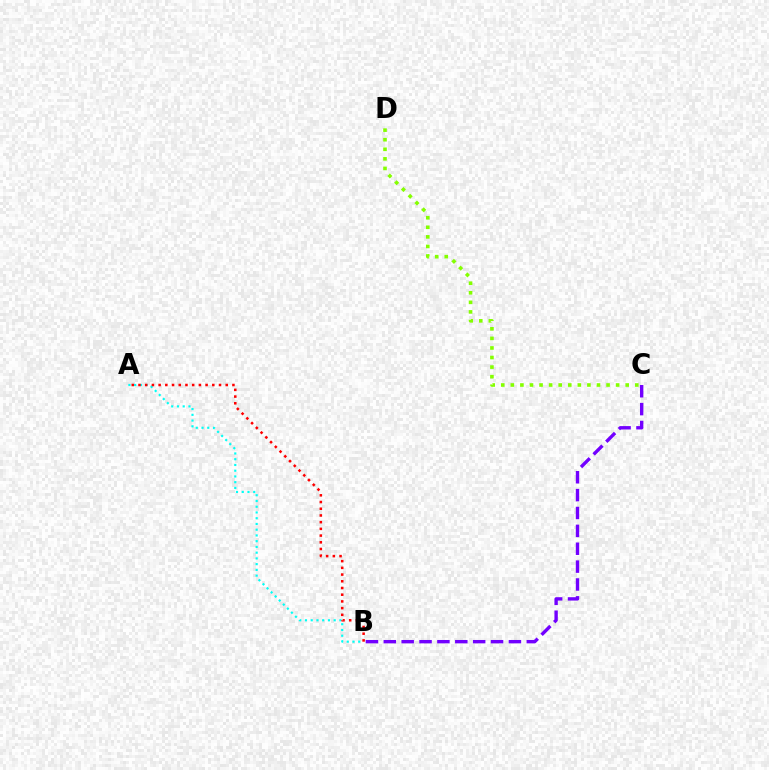{('B', 'C'): [{'color': '#7200ff', 'line_style': 'dashed', 'thickness': 2.43}], ('A', 'B'): [{'color': '#00fff6', 'line_style': 'dotted', 'thickness': 1.56}, {'color': '#ff0000', 'line_style': 'dotted', 'thickness': 1.82}], ('C', 'D'): [{'color': '#84ff00', 'line_style': 'dotted', 'thickness': 2.6}]}